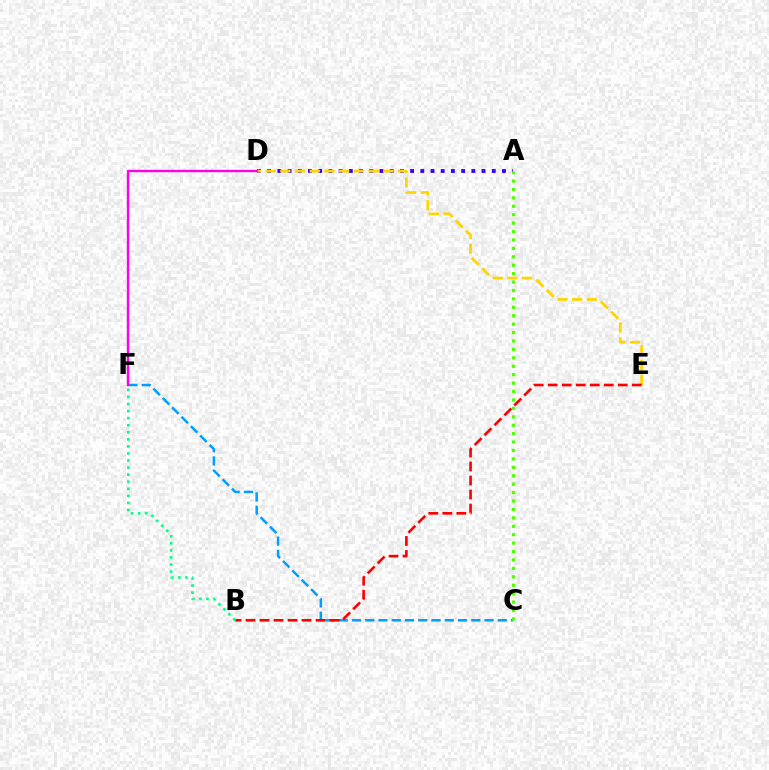{('A', 'D'): [{'color': '#3700ff', 'line_style': 'dotted', 'thickness': 2.77}], ('D', 'E'): [{'color': '#ffd500', 'line_style': 'dashed', 'thickness': 2.0}], ('C', 'F'): [{'color': '#009eff', 'line_style': 'dashed', 'thickness': 1.8}], ('A', 'C'): [{'color': '#4fff00', 'line_style': 'dotted', 'thickness': 2.29}], ('B', 'E'): [{'color': '#ff0000', 'line_style': 'dashed', 'thickness': 1.9}], ('B', 'F'): [{'color': '#00ff86', 'line_style': 'dotted', 'thickness': 1.92}], ('D', 'F'): [{'color': '#ff00ed', 'line_style': 'solid', 'thickness': 1.7}]}